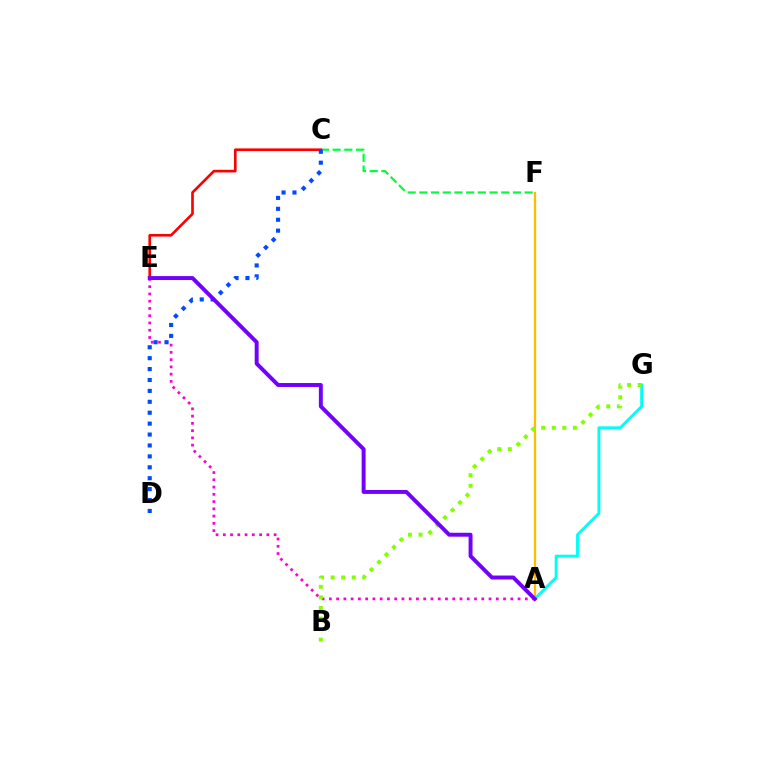{('A', 'E'): [{'color': '#ff00cf', 'line_style': 'dotted', 'thickness': 1.97}, {'color': '#7200ff', 'line_style': 'solid', 'thickness': 2.83}], ('A', 'G'): [{'color': '#00fff6', 'line_style': 'solid', 'thickness': 2.09}], ('A', 'F'): [{'color': '#ffbd00', 'line_style': 'solid', 'thickness': 1.64}], ('C', 'F'): [{'color': '#00ff39', 'line_style': 'dashed', 'thickness': 1.59}], ('C', 'E'): [{'color': '#ff0000', 'line_style': 'solid', 'thickness': 1.91}], ('B', 'G'): [{'color': '#84ff00', 'line_style': 'dotted', 'thickness': 2.87}], ('C', 'D'): [{'color': '#004bff', 'line_style': 'dotted', 'thickness': 2.96}]}